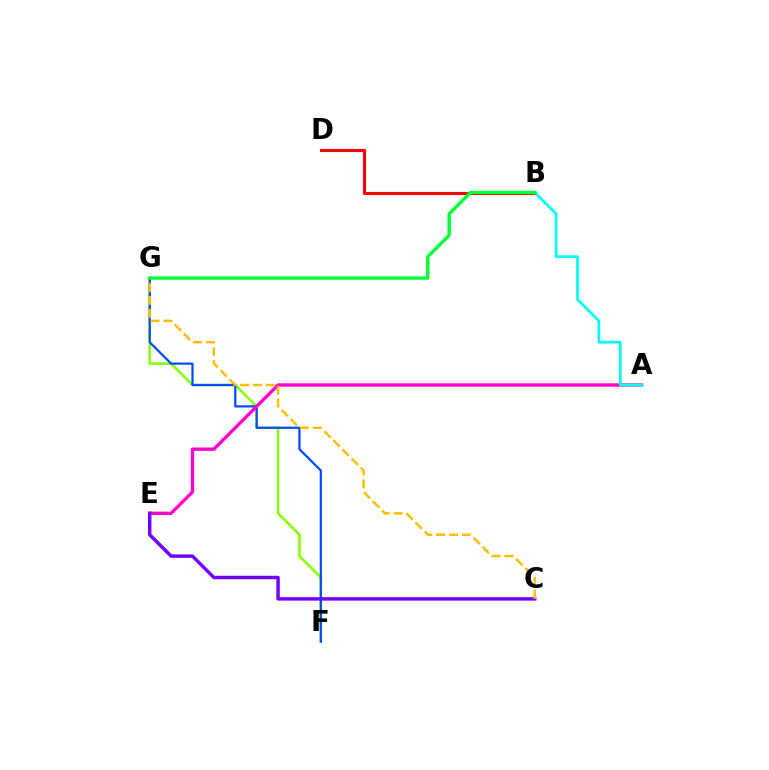{('F', 'G'): [{'color': '#84ff00', 'line_style': 'solid', 'thickness': 1.81}, {'color': '#004bff', 'line_style': 'solid', 'thickness': 1.6}], ('A', 'E'): [{'color': '#ff00cf', 'line_style': 'solid', 'thickness': 2.41}], ('C', 'E'): [{'color': '#7200ff', 'line_style': 'solid', 'thickness': 2.48}], ('B', 'D'): [{'color': '#ff0000', 'line_style': 'solid', 'thickness': 2.22}], ('C', 'G'): [{'color': '#ffbd00', 'line_style': 'dashed', 'thickness': 1.75}], ('A', 'B'): [{'color': '#00fff6', 'line_style': 'solid', 'thickness': 1.97}], ('B', 'G'): [{'color': '#00ff39', 'line_style': 'solid', 'thickness': 2.45}]}